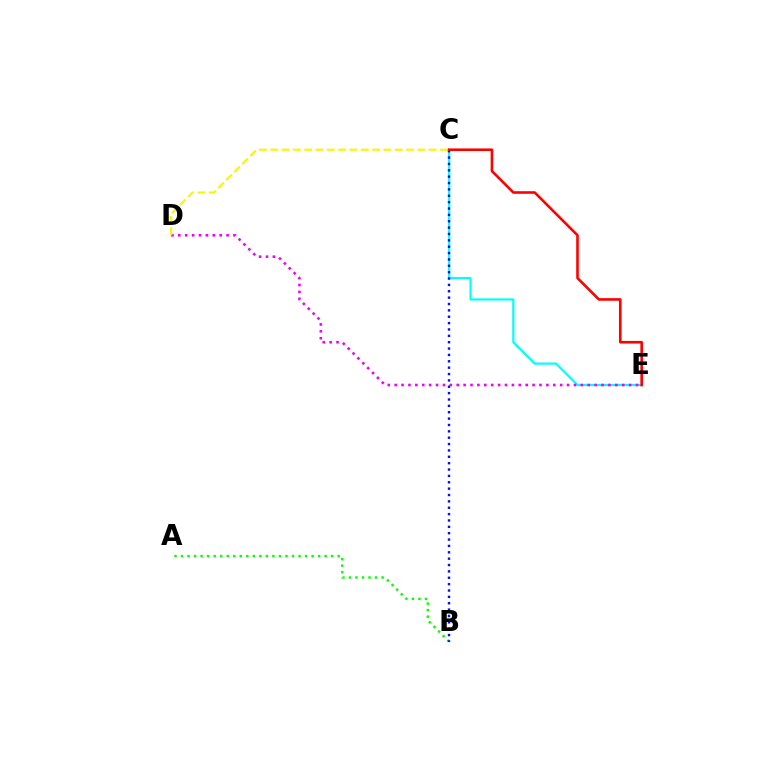{('C', 'E'): [{'color': '#00fff6', 'line_style': 'solid', 'thickness': 1.57}, {'color': '#ff0000', 'line_style': 'solid', 'thickness': 1.88}], ('D', 'E'): [{'color': '#ee00ff', 'line_style': 'dotted', 'thickness': 1.87}], ('A', 'B'): [{'color': '#08ff00', 'line_style': 'dotted', 'thickness': 1.77}], ('C', 'D'): [{'color': '#fcf500', 'line_style': 'dashed', 'thickness': 1.54}], ('B', 'C'): [{'color': '#0010ff', 'line_style': 'dotted', 'thickness': 1.73}]}